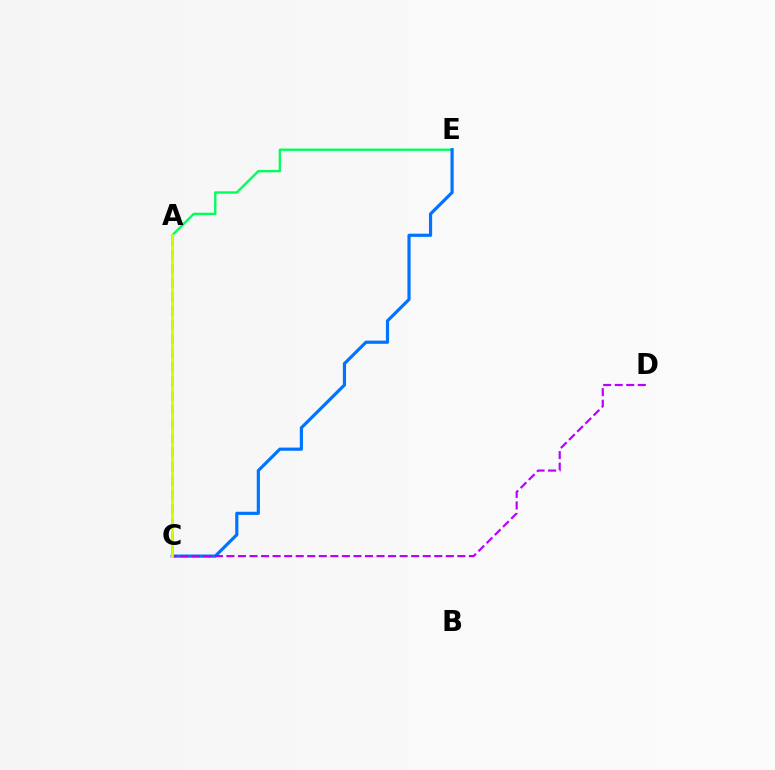{('A', 'E'): [{'color': '#00ff5c', 'line_style': 'solid', 'thickness': 1.7}], ('A', 'C'): [{'color': '#ff0000', 'line_style': 'dashed', 'thickness': 1.92}, {'color': '#d1ff00', 'line_style': 'solid', 'thickness': 2.04}], ('C', 'E'): [{'color': '#0074ff', 'line_style': 'solid', 'thickness': 2.29}], ('C', 'D'): [{'color': '#b900ff', 'line_style': 'dashed', 'thickness': 1.57}]}